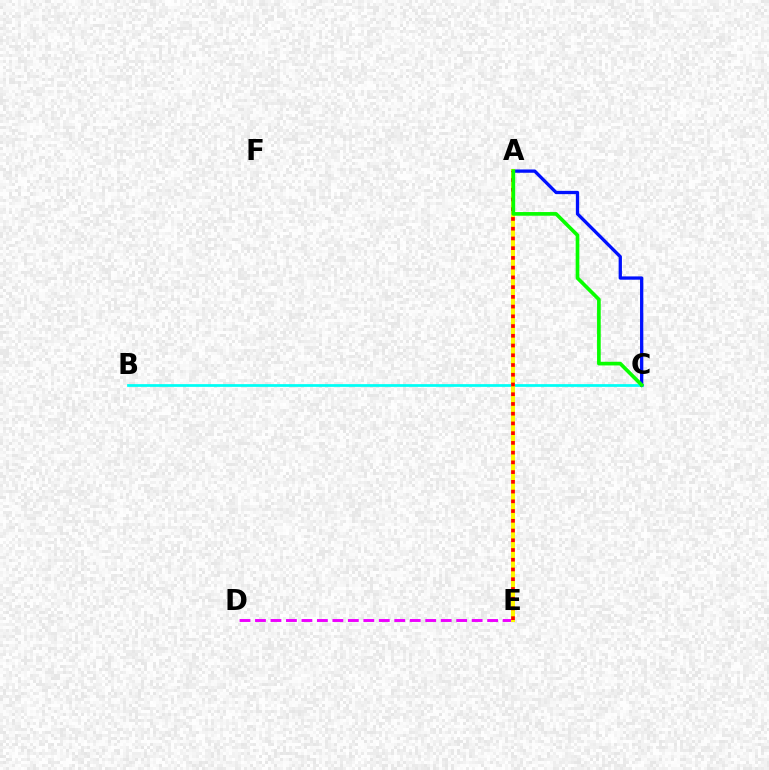{('B', 'C'): [{'color': '#00fff6', 'line_style': 'solid', 'thickness': 1.97}], ('D', 'E'): [{'color': '#ee00ff', 'line_style': 'dashed', 'thickness': 2.1}], ('A', 'C'): [{'color': '#0010ff', 'line_style': 'solid', 'thickness': 2.37}, {'color': '#08ff00', 'line_style': 'solid', 'thickness': 2.64}], ('A', 'E'): [{'color': '#fcf500', 'line_style': 'solid', 'thickness': 2.91}, {'color': '#ff0000', 'line_style': 'dotted', 'thickness': 2.65}]}